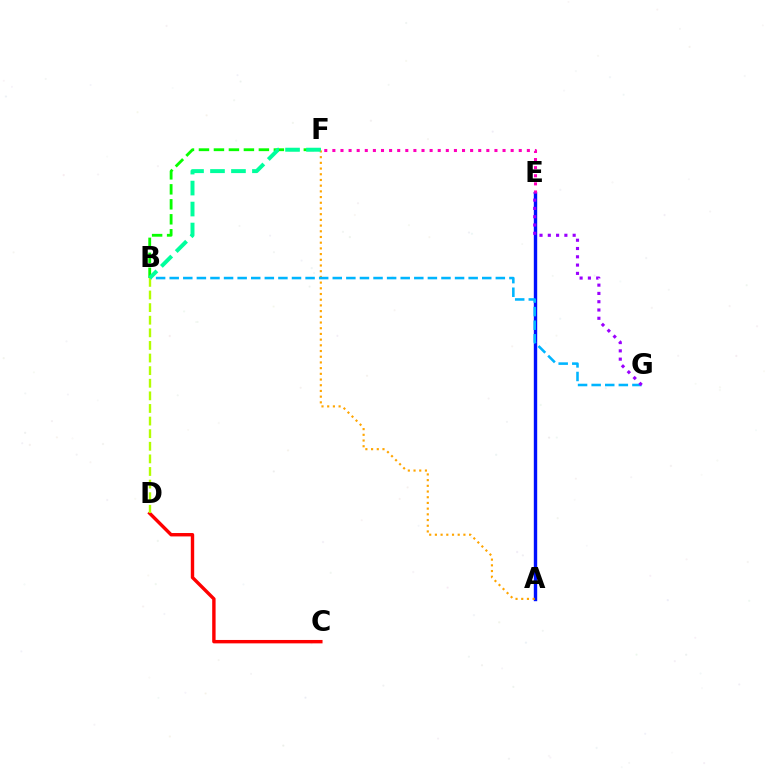{('B', 'F'): [{'color': '#08ff00', 'line_style': 'dashed', 'thickness': 2.04}, {'color': '#00ff9d', 'line_style': 'dashed', 'thickness': 2.85}], ('A', 'E'): [{'color': '#0010ff', 'line_style': 'solid', 'thickness': 2.44}], ('A', 'F'): [{'color': '#ffa500', 'line_style': 'dotted', 'thickness': 1.55}], ('C', 'D'): [{'color': '#ff0000', 'line_style': 'solid', 'thickness': 2.45}], ('B', 'G'): [{'color': '#00b5ff', 'line_style': 'dashed', 'thickness': 1.85}], ('E', 'F'): [{'color': '#ff00bd', 'line_style': 'dotted', 'thickness': 2.2}], ('E', 'G'): [{'color': '#9b00ff', 'line_style': 'dotted', 'thickness': 2.25}], ('B', 'D'): [{'color': '#b3ff00', 'line_style': 'dashed', 'thickness': 1.71}]}